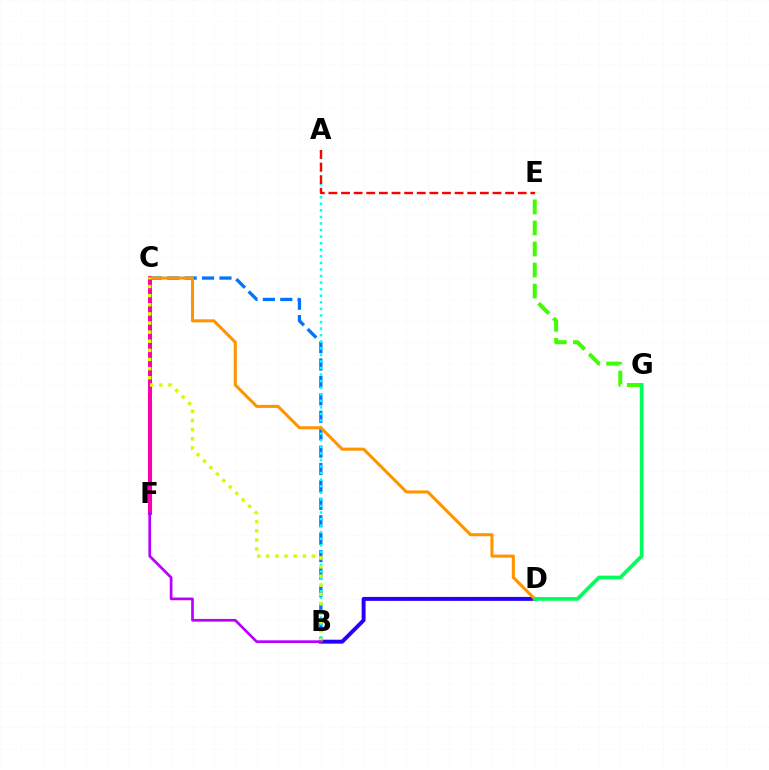{('B', 'C'): [{'color': '#0074ff', 'line_style': 'dashed', 'thickness': 2.37}, {'color': '#d1ff00', 'line_style': 'dotted', 'thickness': 2.48}], ('B', 'D'): [{'color': '#2500ff', 'line_style': 'solid', 'thickness': 2.83}], ('E', 'G'): [{'color': '#3dff00', 'line_style': 'dashed', 'thickness': 2.86}], ('A', 'B'): [{'color': '#00fff6', 'line_style': 'dotted', 'thickness': 1.78}], ('C', 'F'): [{'color': '#ff00ac', 'line_style': 'solid', 'thickness': 2.9}], ('A', 'E'): [{'color': '#ff0000', 'line_style': 'dashed', 'thickness': 1.71}], ('C', 'D'): [{'color': '#ff9400', 'line_style': 'solid', 'thickness': 2.2}], ('D', 'G'): [{'color': '#00ff5c', 'line_style': 'solid', 'thickness': 2.67}], ('B', 'F'): [{'color': '#b900ff', 'line_style': 'solid', 'thickness': 1.94}]}